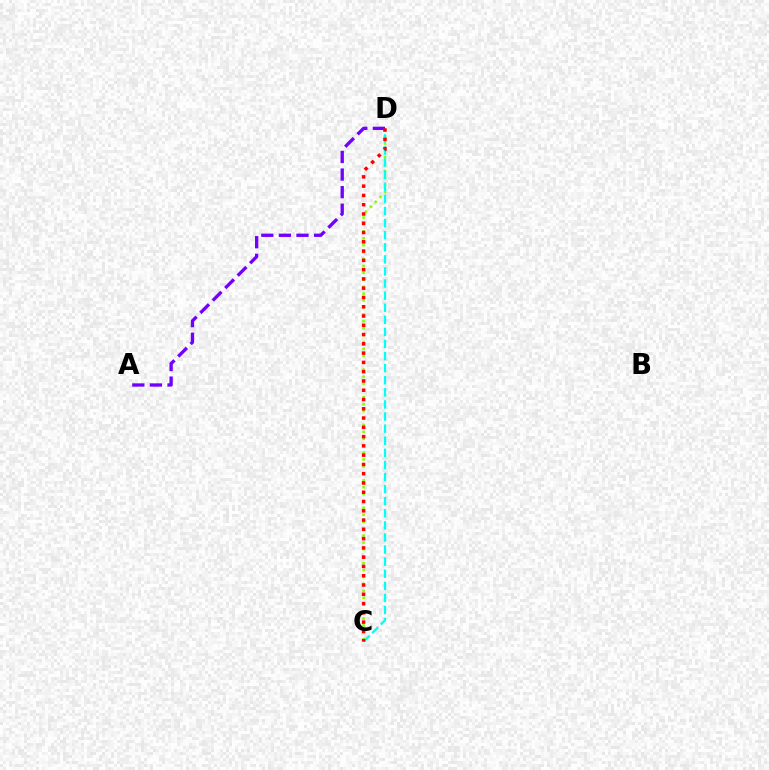{('C', 'D'): [{'color': '#84ff00', 'line_style': 'dotted', 'thickness': 1.88}, {'color': '#00fff6', 'line_style': 'dashed', 'thickness': 1.64}, {'color': '#ff0000', 'line_style': 'dotted', 'thickness': 2.52}], ('A', 'D'): [{'color': '#7200ff', 'line_style': 'dashed', 'thickness': 2.39}]}